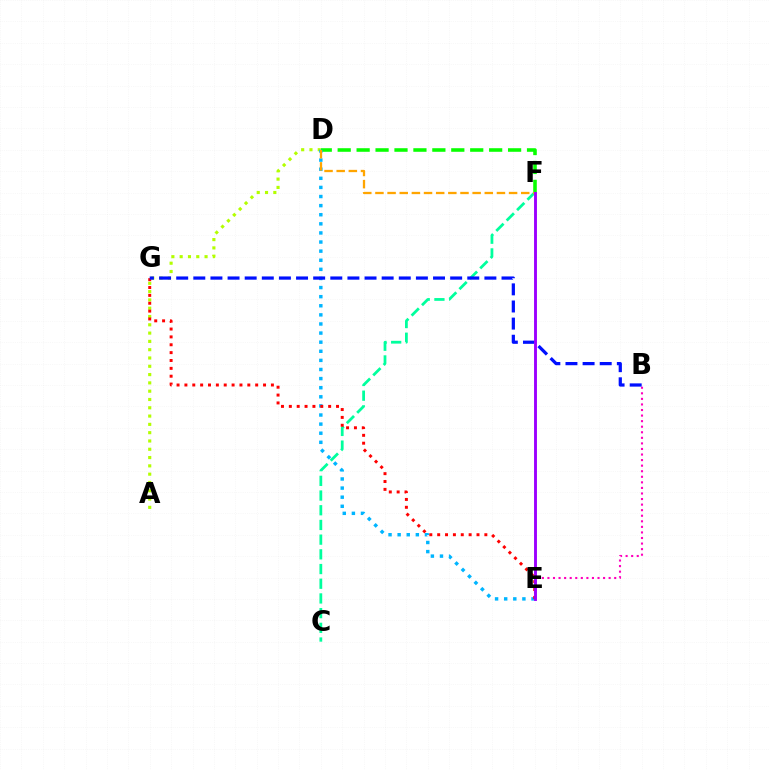{('D', 'F'): [{'color': '#08ff00', 'line_style': 'dashed', 'thickness': 2.57}, {'color': '#ffa500', 'line_style': 'dashed', 'thickness': 1.65}], ('A', 'D'): [{'color': '#b3ff00', 'line_style': 'dotted', 'thickness': 2.25}], ('C', 'F'): [{'color': '#00ff9d', 'line_style': 'dashed', 'thickness': 2.0}], ('D', 'E'): [{'color': '#00b5ff', 'line_style': 'dotted', 'thickness': 2.47}], ('B', 'E'): [{'color': '#ff00bd', 'line_style': 'dotted', 'thickness': 1.51}], ('E', 'G'): [{'color': '#ff0000', 'line_style': 'dotted', 'thickness': 2.14}], ('B', 'G'): [{'color': '#0010ff', 'line_style': 'dashed', 'thickness': 2.33}], ('E', 'F'): [{'color': '#9b00ff', 'line_style': 'solid', 'thickness': 2.09}]}